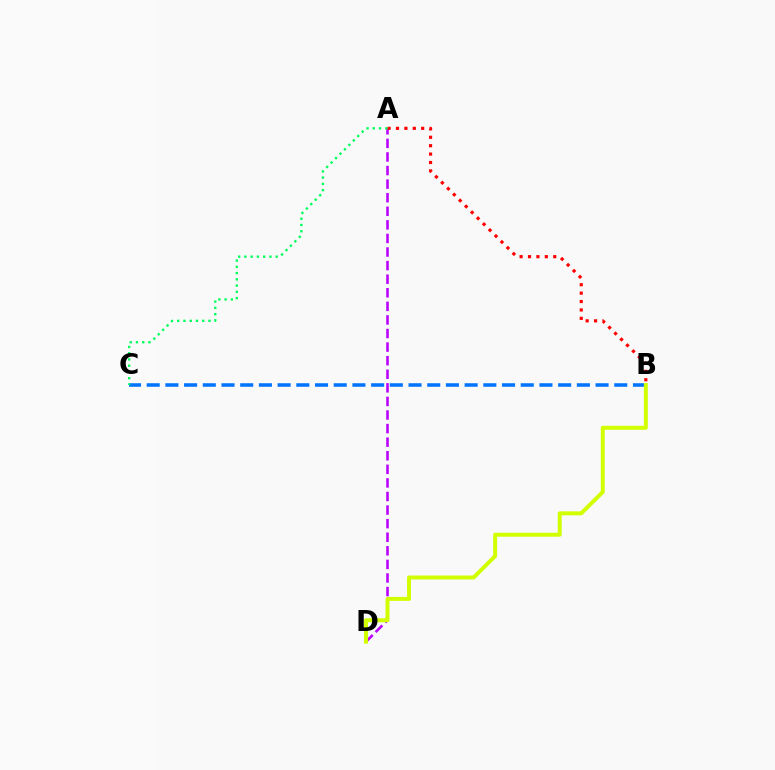{('A', 'D'): [{'color': '#b900ff', 'line_style': 'dashed', 'thickness': 1.85}], ('A', 'B'): [{'color': '#ff0000', 'line_style': 'dotted', 'thickness': 2.28}], ('B', 'C'): [{'color': '#0074ff', 'line_style': 'dashed', 'thickness': 2.54}], ('A', 'C'): [{'color': '#00ff5c', 'line_style': 'dotted', 'thickness': 1.7}], ('B', 'D'): [{'color': '#d1ff00', 'line_style': 'solid', 'thickness': 2.86}]}